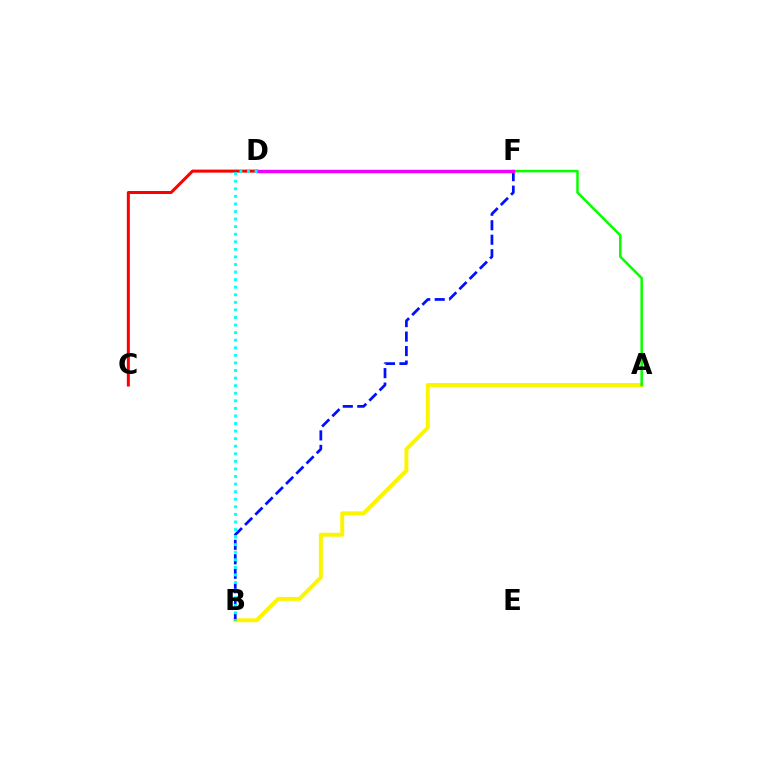{('A', 'B'): [{'color': '#fcf500', 'line_style': 'solid', 'thickness': 2.84}], ('B', 'F'): [{'color': '#0010ff', 'line_style': 'dashed', 'thickness': 1.97}], ('C', 'D'): [{'color': '#ff0000', 'line_style': 'solid', 'thickness': 2.17}], ('A', 'F'): [{'color': '#08ff00', 'line_style': 'solid', 'thickness': 1.81}], ('D', 'F'): [{'color': '#ee00ff', 'line_style': 'solid', 'thickness': 2.49}], ('B', 'D'): [{'color': '#00fff6', 'line_style': 'dotted', 'thickness': 2.06}]}